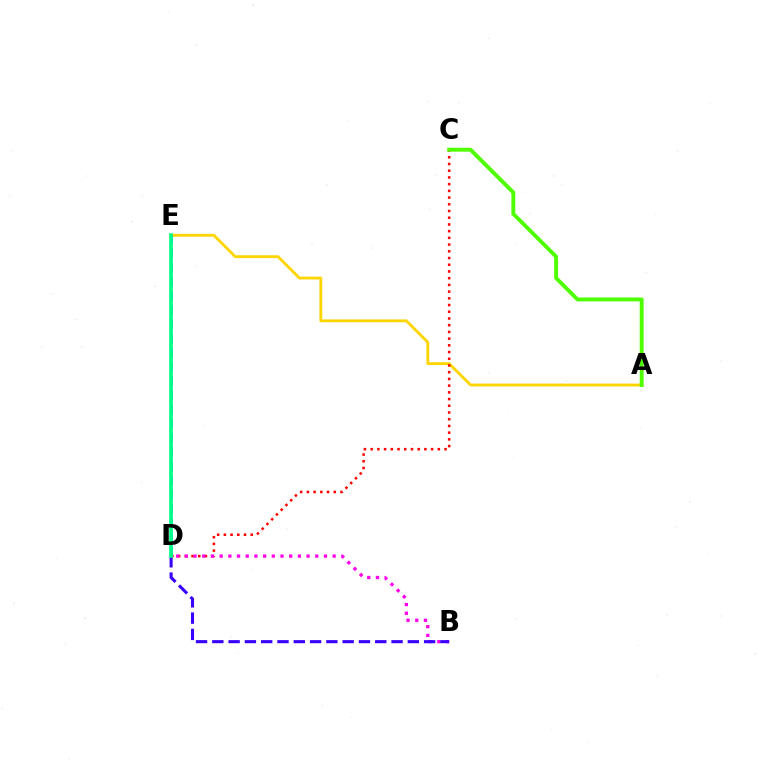{('A', 'E'): [{'color': '#ffd500', 'line_style': 'solid', 'thickness': 2.04}], ('C', 'D'): [{'color': '#ff0000', 'line_style': 'dotted', 'thickness': 1.82}], ('B', 'D'): [{'color': '#ff00ed', 'line_style': 'dotted', 'thickness': 2.36}, {'color': '#3700ff', 'line_style': 'dashed', 'thickness': 2.21}], ('D', 'E'): [{'color': '#009eff', 'line_style': 'dashed', 'thickness': 1.93}, {'color': '#00ff86', 'line_style': 'solid', 'thickness': 2.61}], ('A', 'C'): [{'color': '#4fff00', 'line_style': 'solid', 'thickness': 2.81}]}